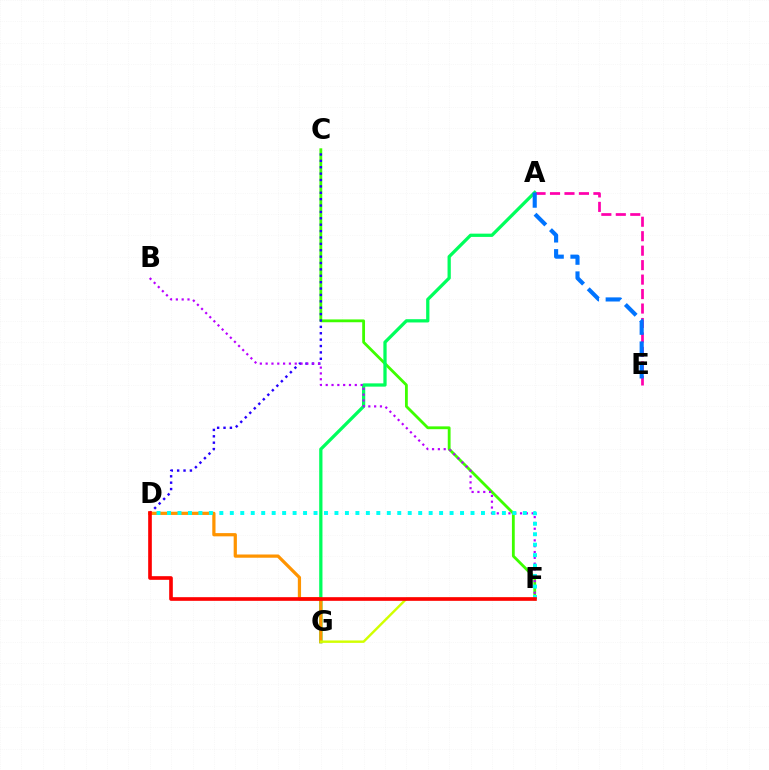{('C', 'F'): [{'color': '#3dff00', 'line_style': 'solid', 'thickness': 2.03}], ('C', 'D'): [{'color': '#2500ff', 'line_style': 'dotted', 'thickness': 1.73}], ('A', 'G'): [{'color': '#00ff5c', 'line_style': 'solid', 'thickness': 2.35}], ('B', 'F'): [{'color': '#b900ff', 'line_style': 'dotted', 'thickness': 1.58}], ('D', 'G'): [{'color': '#ff9400', 'line_style': 'solid', 'thickness': 2.32}], ('A', 'E'): [{'color': '#ff00ac', 'line_style': 'dashed', 'thickness': 1.97}, {'color': '#0074ff', 'line_style': 'dashed', 'thickness': 2.97}], ('D', 'F'): [{'color': '#00fff6', 'line_style': 'dotted', 'thickness': 2.84}, {'color': '#ff0000', 'line_style': 'solid', 'thickness': 2.63}], ('F', 'G'): [{'color': '#d1ff00', 'line_style': 'solid', 'thickness': 1.74}]}